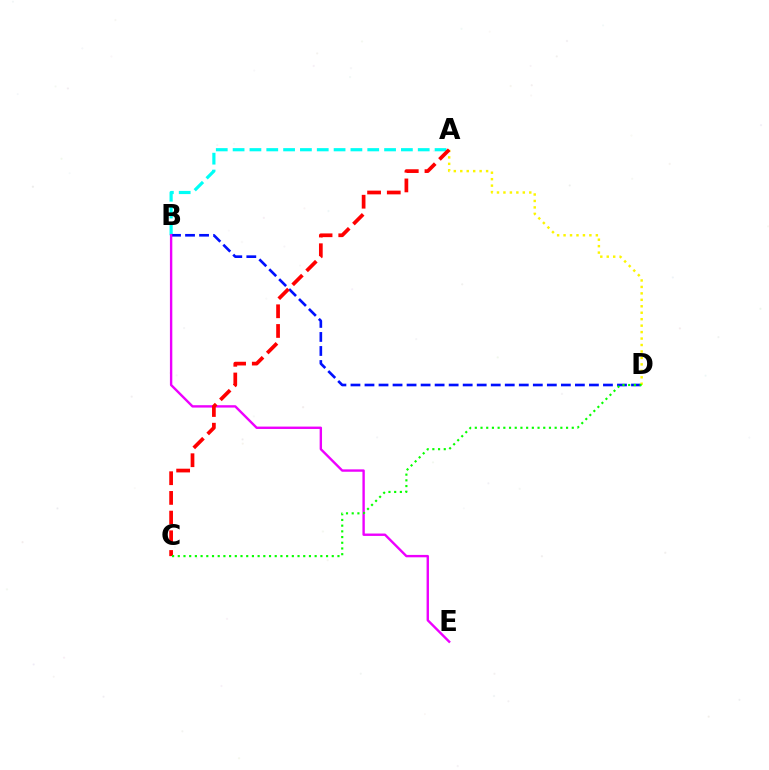{('A', 'B'): [{'color': '#00fff6', 'line_style': 'dashed', 'thickness': 2.29}], ('B', 'D'): [{'color': '#0010ff', 'line_style': 'dashed', 'thickness': 1.91}], ('A', 'D'): [{'color': '#fcf500', 'line_style': 'dotted', 'thickness': 1.75}], ('B', 'E'): [{'color': '#ee00ff', 'line_style': 'solid', 'thickness': 1.72}], ('A', 'C'): [{'color': '#ff0000', 'line_style': 'dashed', 'thickness': 2.68}], ('C', 'D'): [{'color': '#08ff00', 'line_style': 'dotted', 'thickness': 1.55}]}